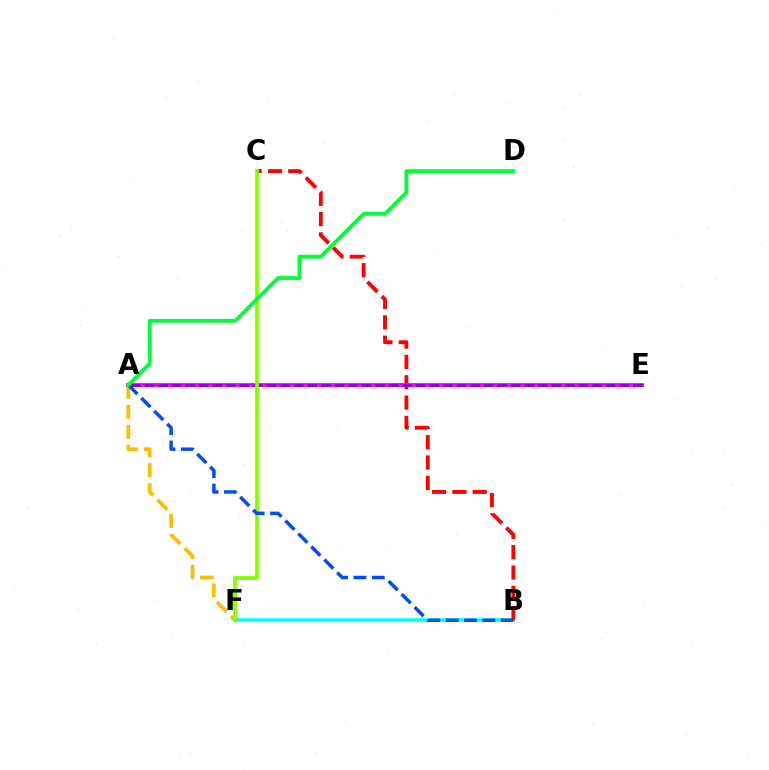{('B', 'F'): [{'color': '#00fff6', 'line_style': 'solid', 'thickness': 2.58}], ('B', 'C'): [{'color': '#ff0000', 'line_style': 'dashed', 'thickness': 2.76}], ('A', 'F'): [{'color': '#ffbd00', 'line_style': 'dashed', 'thickness': 2.71}], ('A', 'E'): [{'color': '#ff00cf', 'line_style': 'solid', 'thickness': 2.75}, {'color': '#7200ff', 'line_style': 'dashed', 'thickness': 1.84}], ('C', 'F'): [{'color': '#84ff00', 'line_style': 'solid', 'thickness': 2.7}], ('A', 'B'): [{'color': '#004bff', 'line_style': 'dashed', 'thickness': 2.49}], ('A', 'D'): [{'color': '#00ff39', 'line_style': 'solid', 'thickness': 2.74}]}